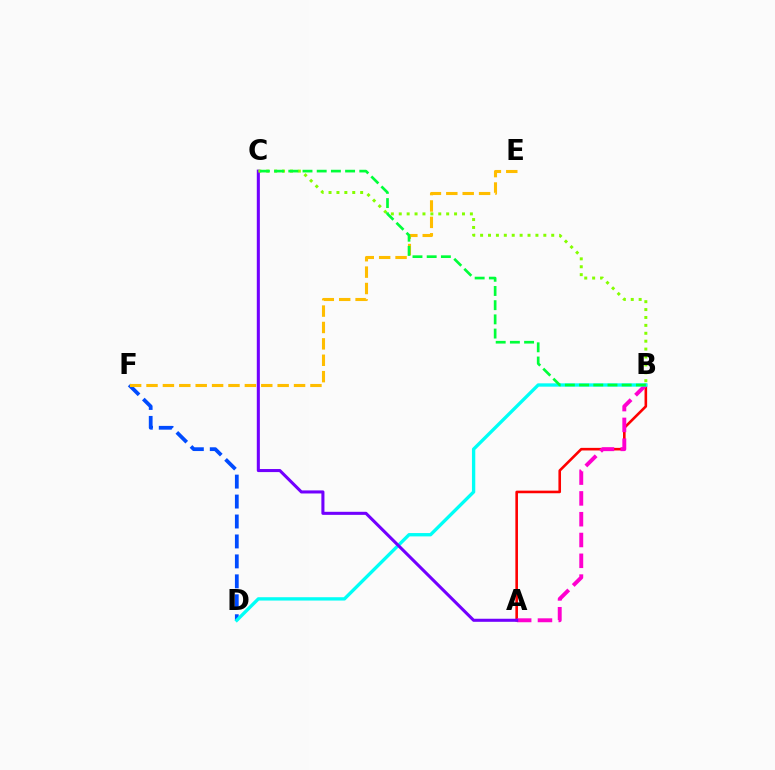{('D', 'F'): [{'color': '#004bff', 'line_style': 'dashed', 'thickness': 2.71}], ('E', 'F'): [{'color': '#ffbd00', 'line_style': 'dashed', 'thickness': 2.23}], ('A', 'B'): [{'color': '#ff0000', 'line_style': 'solid', 'thickness': 1.87}, {'color': '#ff00cf', 'line_style': 'dashed', 'thickness': 2.83}], ('B', 'D'): [{'color': '#00fff6', 'line_style': 'solid', 'thickness': 2.4}], ('A', 'C'): [{'color': '#7200ff', 'line_style': 'solid', 'thickness': 2.21}], ('B', 'C'): [{'color': '#84ff00', 'line_style': 'dotted', 'thickness': 2.15}, {'color': '#00ff39', 'line_style': 'dashed', 'thickness': 1.93}]}